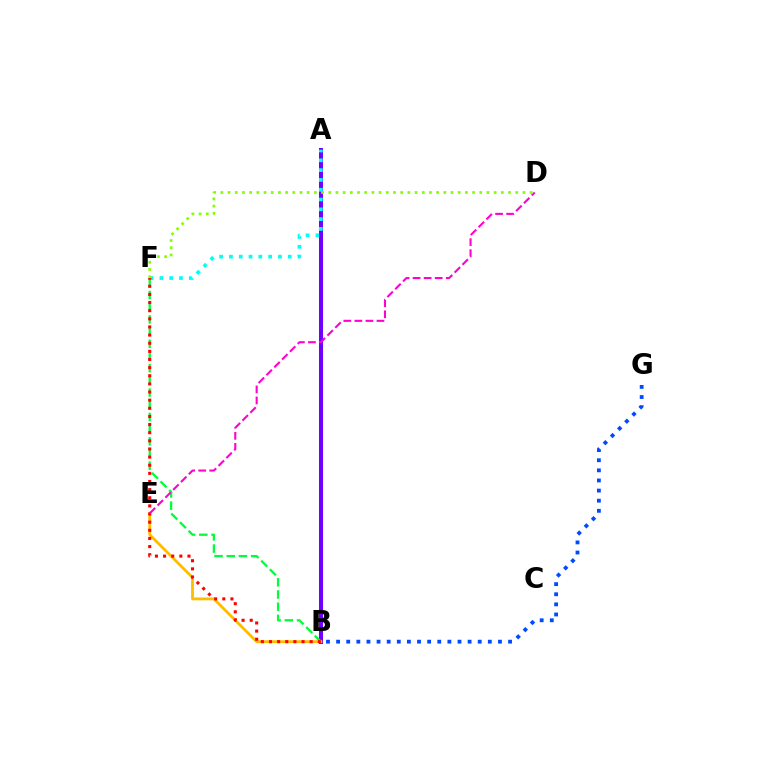{('A', 'B'): [{'color': '#7200ff', 'line_style': 'solid', 'thickness': 2.9}], ('B', 'F'): [{'color': '#00ff39', 'line_style': 'dashed', 'thickness': 1.66}, {'color': '#ff0000', 'line_style': 'dotted', 'thickness': 2.21}], ('B', 'E'): [{'color': '#ffbd00', 'line_style': 'solid', 'thickness': 2.03}], ('A', 'F'): [{'color': '#00fff6', 'line_style': 'dotted', 'thickness': 2.66}], ('B', 'G'): [{'color': '#004bff', 'line_style': 'dotted', 'thickness': 2.75}], ('D', 'E'): [{'color': '#ff00cf', 'line_style': 'dashed', 'thickness': 1.5}], ('D', 'F'): [{'color': '#84ff00', 'line_style': 'dotted', 'thickness': 1.95}]}